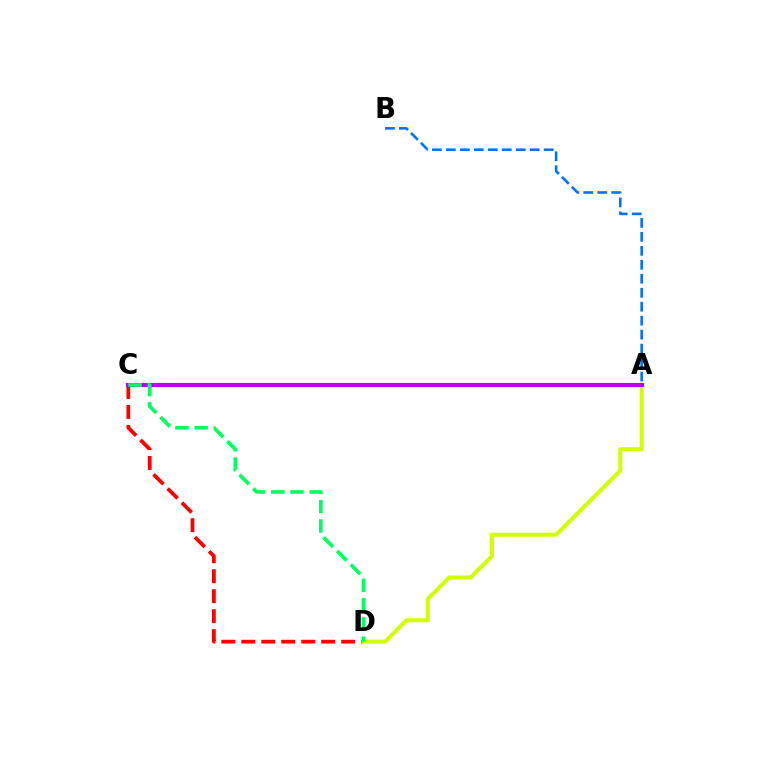{('C', 'D'): [{'color': '#ff0000', 'line_style': 'dashed', 'thickness': 2.71}, {'color': '#00ff5c', 'line_style': 'dashed', 'thickness': 2.62}], ('A', 'D'): [{'color': '#d1ff00', 'line_style': 'solid', 'thickness': 2.91}], ('A', 'B'): [{'color': '#0074ff', 'line_style': 'dashed', 'thickness': 1.9}], ('A', 'C'): [{'color': '#b900ff', 'line_style': 'solid', 'thickness': 2.96}]}